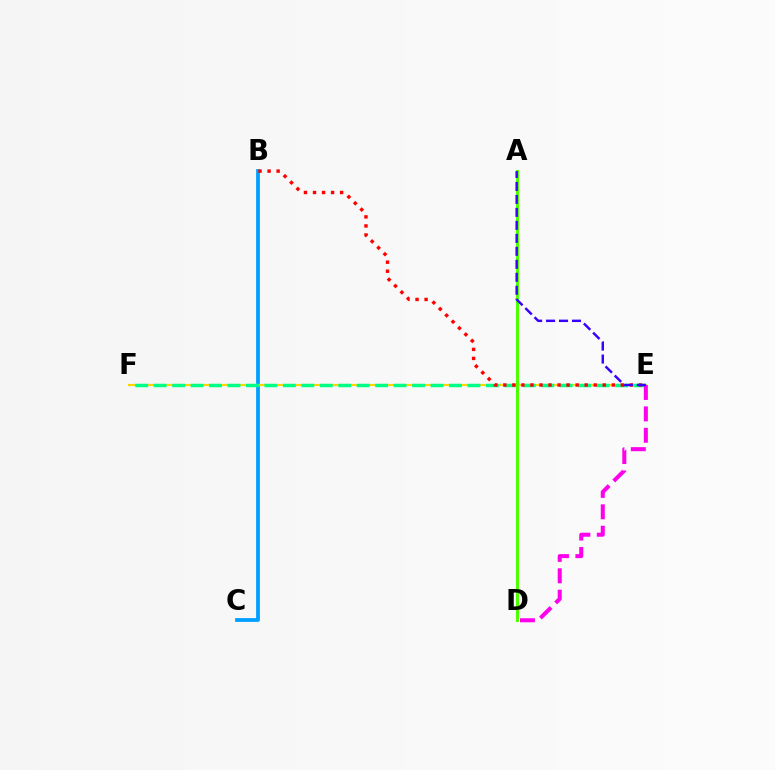{('B', 'C'): [{'color': '#009eff', 'line_style': 'solid', 'thickness': 2.7}], ('E', 'F'): [{'color': '#ffd500', 'line_style': 'solid', 'thickness': 1.51}, {'color': '#00ff86', 'line_style': 'dashed', 'thickness': 2.51}], ('B', 'E'): [{'color': '#ff0000', 'line_style': 'dotted', 'thickness': 2.46}], ('D', 'E'): [{'color': '#ff00ed', 'line_style': 'dashed', 'thickness': 2.91}], ('A', 'D'): [{'color': '#4fff00', 'line_style': 'solid', 'thickness': 2.17}], ('A', 'E'): [{'color': '#3700ff', 'line_style': 'dashed', 'thickness': 1.76}]}